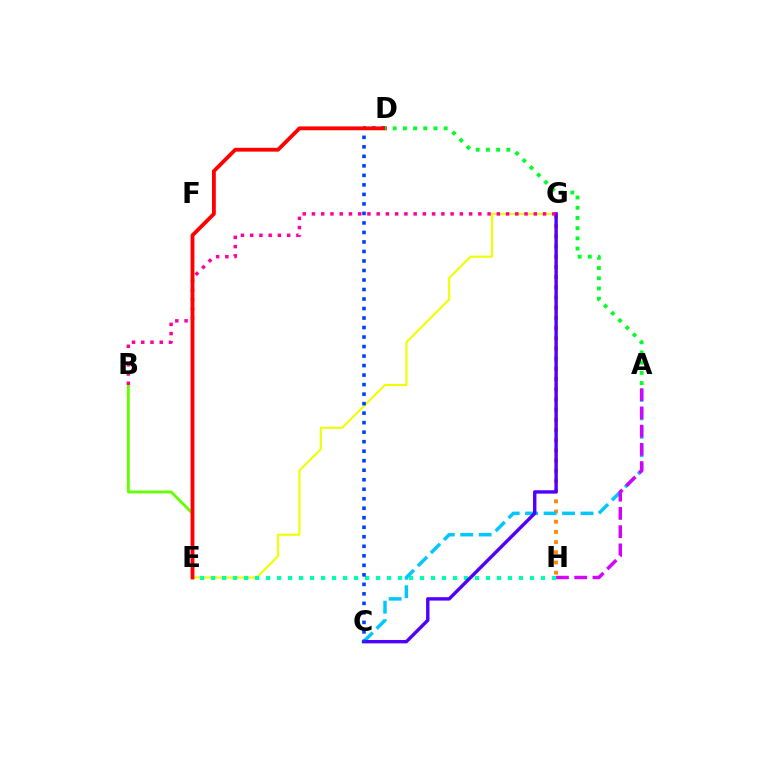{('E', 'G'): [{'color': '#eeff00', 'line_style': 'solid', 'thickness': 1.52}], ('G', 'H'): [{'color': '#ff8800', 'line_style': 'dotted', 'thickness': 2.77}], ('B', 'E'): [{'color': '#66ff00', 'line_style': 'solid', 'thickness': 2.09}], ('E', 'H'): [{'color': '#00ffaf', 'line_style': 'dotted', 'thickness': 2.99}], ('A', 'C'): [{'color': '#00c7ff', 'line_style': 'dashed', 'thickness': 2.51}], ('C', 'G'): [{'color': '#4f00ff', 'line_style': 'solid', 'thickness': 2.45}], ('A', 'H'): [{'color': '#d600ff', 'line_style': 'dashed', 'thickness': 2.48}], ('B', 'G'): [{'color': '#ff00a0', 'line_style': 'dotted', 'thickness': 2.51}], ('C', 'D'): [{'color': '#003fff', 'line_style': 'dotted', 'thickness': 2.58}], ('D', 'E'): [{'color': '#ff0000', 'line_style': 'solid', 'thickness': 2.76}], ('A', 'D'): [{'color': '#00ff27', 'line_style': 'dotted', 'thickness': 2.77}]}